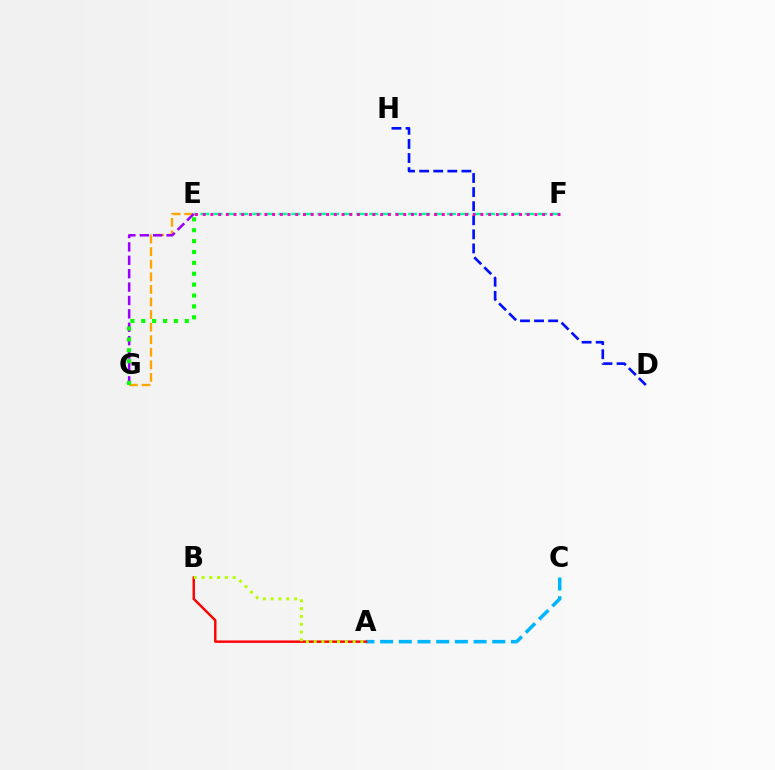{('D', 'H'): [{'color': '#0010ff', 'line_style': 'dashed', 'thickness': 1.91}], ('E', 'F'): [{'color': '#00ff9d', 'line_style': 'dashed', 'thickness': 1.76}, {'color': '#ff00bd', 'line_style': 'dotted', 'thickness': 2.1}], ('A', 'C'): [{'color': '#00b5ff', 'line_style': 'dashed', 'thickness': 2.54}], ('E', 'G'): [{'color': '#ffa500', 'line_style': 'dashed', 'thickness': 1.71}, {'color': '#9b00ff', 'line_style': 'dashed', 'thickness': 1.82}, {'color': '#08ff00', 'line_style': 'dotted', 'thickness': 2.96}], ('A', 'B'): [{'color': '#ff0000', 'line_style': 'solid', 'thickness': 1.75}, {'color': '#b3ff00', 'line_style': 'dotted', 'thickness': 2.12}]}